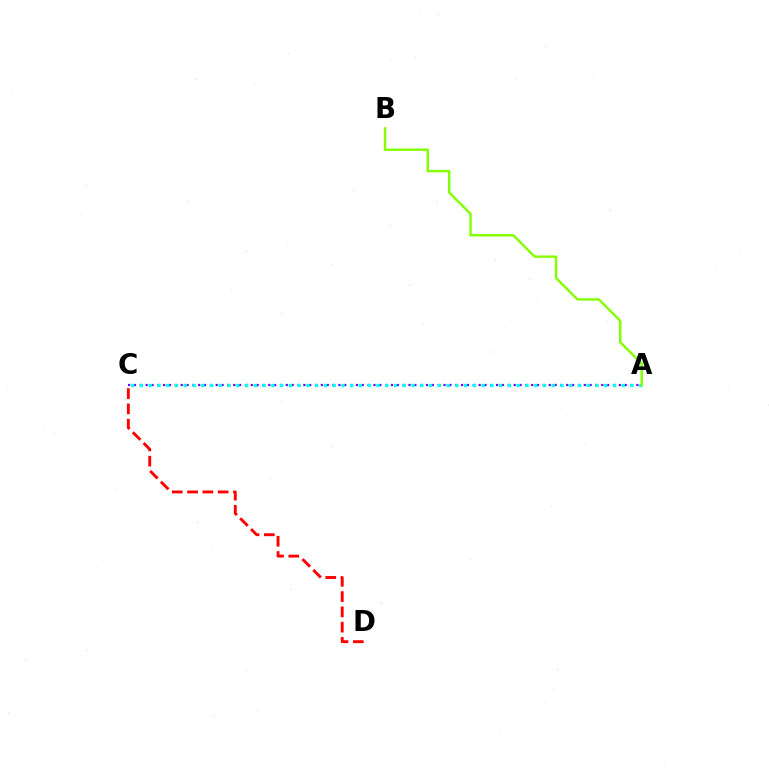{('A', 'C'): [{'color': '#7200ff', 'line_style': 'dotted', 'thickness': 1.59}, {'color': '#00fff6', 'line_style': 'dotted', 'thickness': 2.38}], ('C', 'D'): [{'color': '#ff0000', 'line_style': 'dashed', 'thickness': 2.08}], ('A', 'B'): [{'color': '#84ff00', 'line_style': 'solid', 'thickness': 1.74}]}